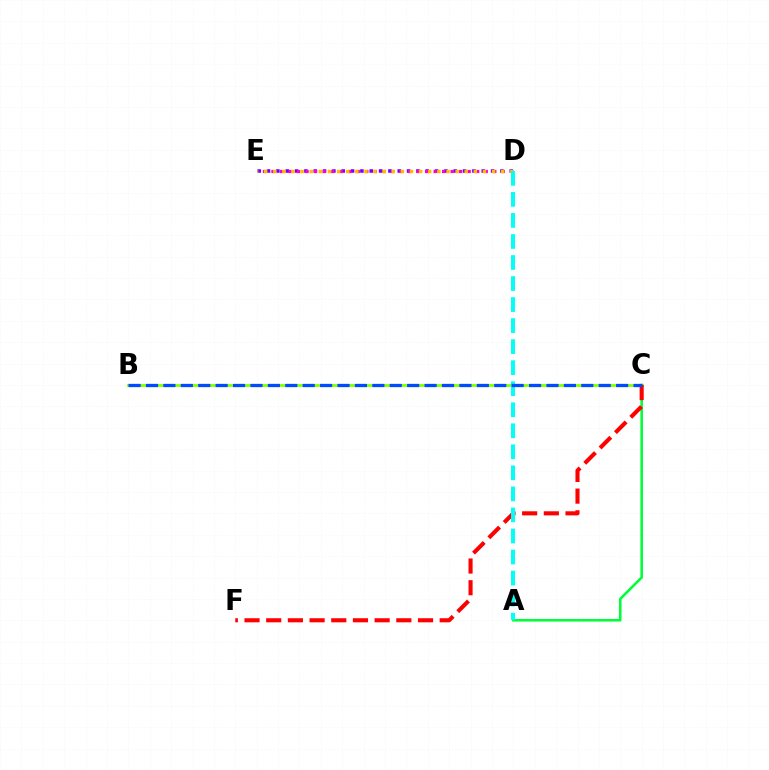{('A', 'C'): [{'color': '#00ff39', 'line_style': 'solid', 'thickness': 1.86}], ('D', 'E'): [{'color': '#7200ff', 'line_style': 'dotted', 'thickness': 2.54}, {'color': '#ff00cf', 'line_style': 'dotted', 'thickness': 2.32}, {'color': '#ffbd00', 'line_style': 'dotted', 'thickness': 2.48}], ('B', 'C'): [{'color': '#84ff00', 'line_style': 'solid', 'thickness': 2.01}, {'color': '#004bff', 'line_style': 'dashed', 'thickness': 2.37}], ('C', 'F'): [{'color': '#ff0000', 'line_style': 'dashed', 'thickness': 2.95}], ('A', 'D'): [{'color': '#00fff6', 'line_style': 'dashed', 'thickness': 2.86}]}